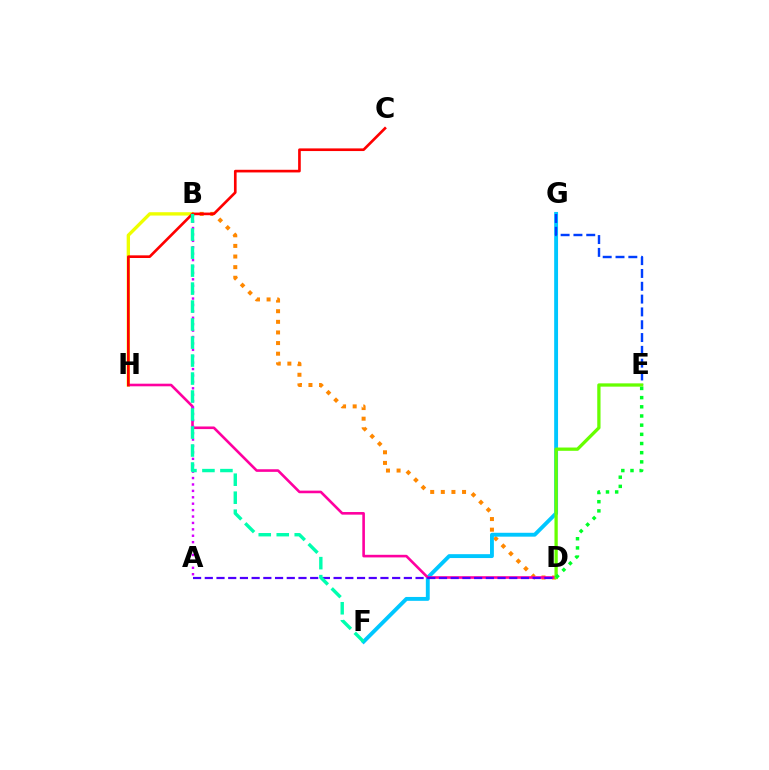{('B', 'H'): [{'color': '#eeff00', 'line_style': 'solid', 'thickness': 2.41}], ('B', 'D'): [{'color': '#ff8800', 'line_style': 'dotted', 'thickness': 2.88}], ('F', 'G'): [{'color': '#00c7ff', 'line_style': 'solid', 'thickness': 2.79}], ('D', 'H'): [{'color': '#ff00a0', 'line_style': 'solid', 'thickness': 1.88}], ('E', 'G'): [{'color': '#003fff', 'line_style': 'dashed', 'thickness': 1.74}], ('D', 'E'): [{'color': '#66ff00', 'line_style': 'solid', 'thickness': 2.36}, {'color': '#00ff27', 'line_style': 'dotted', 'thickness': 2.49}], ('A', 'B'): [{'color': '#d600ff', 'line_style': 'dotted', 'thickness': 1.74}], ('A', 'D'): [{'color': '#4f00ff', 'line_style': 'dashed', 'thickness': 1.59}], ('C', 'H'): [{'color': '#ff0000', 'line_style': 'solid', 'thickness': 1.91}], ('B', 'F'): [{'color': '#00ffaf', 'line_style': 'dashed', 'thickness': 2.44}]}